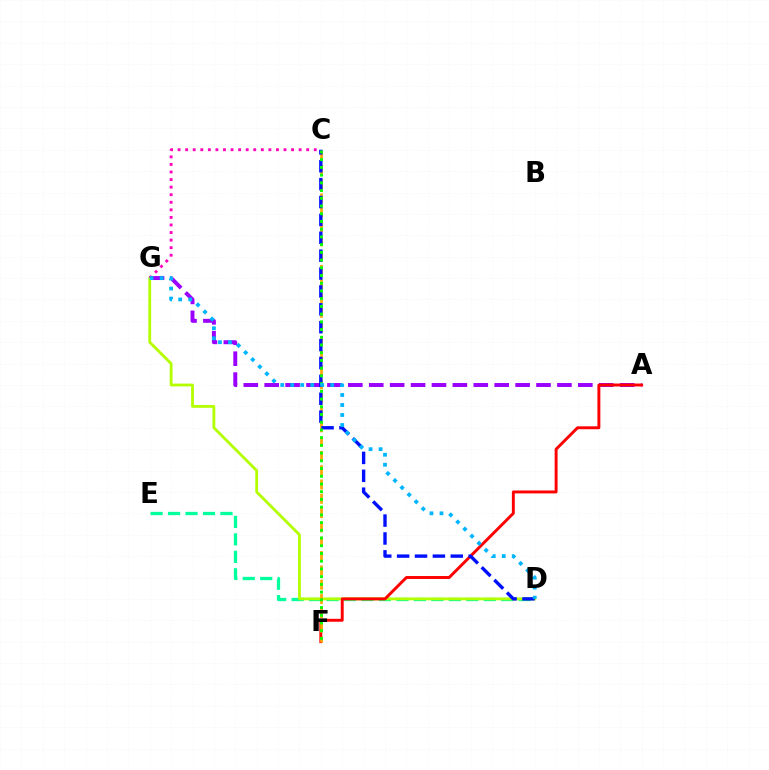{('A', 'G'): [{'color': '#9b00ff', 'line_style': 'dashed', 'thickness': 2.84}], ('D', 'E'): [{'color': '#00ff9d', 'line_style': 'dashed', 'thickness': 2.37}], ('D', 'G'): [{'color': '#b3ff00', 'line_style': 'solid', 'thickness': 2.02}, {'color': '#00b5ff', 'line_style': 'dotted', 'thickness': 2.72}], ('A', 'F'): [{'color': '#ff0000', 'line_style': 'solid', 'thickness': 2.11}], ('C', 'G'): [{'color': '#ff00bd', 'line_style': 'dotted', 'thickness': 2.06}], ('C', 'F'): [{'color': '#ffa500', 'line_style': 'dashed', 'thickness': 1.94}, {'color': '#08ff00', 'line_style': 'dotted', 'thickness': 2.1}], ('C', 'D'): [{'color': '#0010ff', 'line_style': 'dashed', 'thickness': 2.43}]}